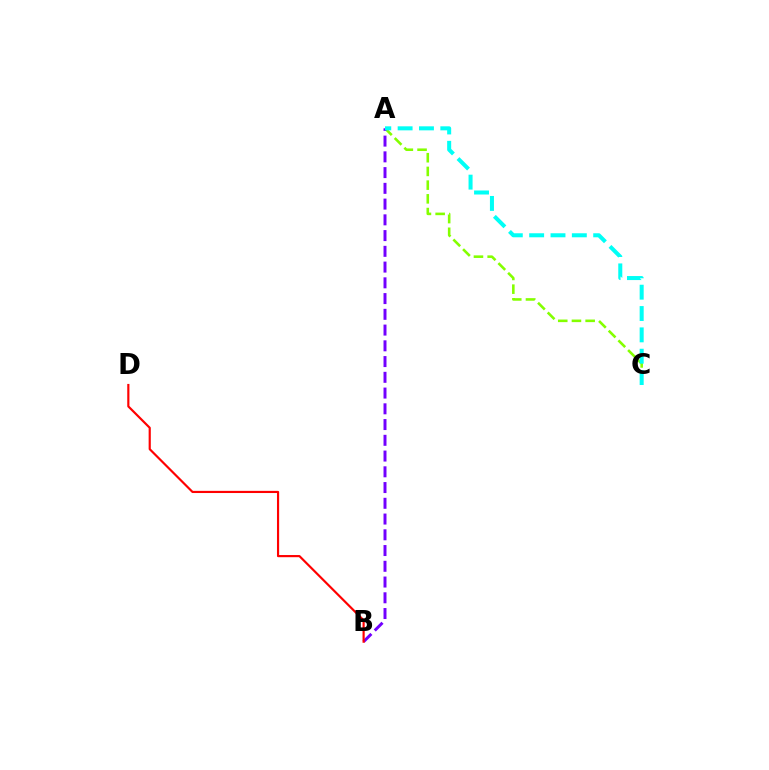{('A', 'C'): [{'color': '#84ff00', 'line_style': 'dashed', 'thickness': 1.86}, {'color': '#00fff6', 'line_style': 'dashed', 'thickness': 2.9}], ('A', 'B'): [{'color': '#7200ff', 'line_style': 'dashed', 'thickness': 2.14}], ('B', 'D'): [{'color': '#ff0000', 'line_style': 'solid', 'thickness': 1.56}]}